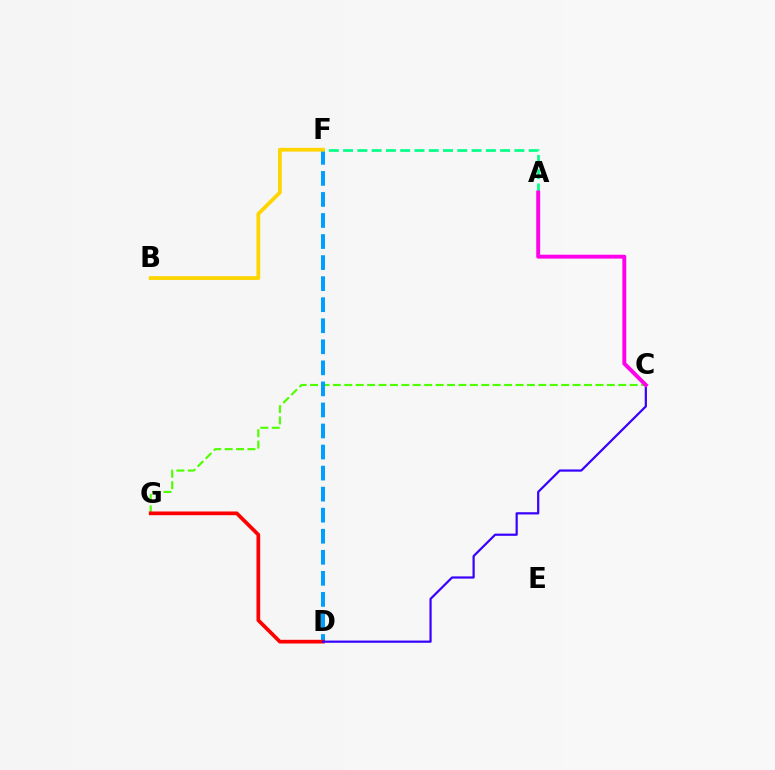{('C', 'G'): [{'color': '#4fff00', 'line_style': 'dashed', 'thickness': 1.55}], ('D', 'F'): [{'color': '#009eff', 'line_style': 'dashed', 'thickness': 2.86}], ('A', 'F'): [{'color': '#00ff86', 'line_style': 'dashed', 'thickness': 1.94}], ('B', 'F'): [{'color': '#ffd500', 'line_style': 'solid', 'thickness': 2.72}], ('D', 'G'): [{'color': '#ff0000', 'line_style': 'solid', 'thickness': 2.67}], ('C', 'D'): [{'color': '#3700ff', 'line_style': 'solid', 'thickness': 1.59}], ('A', 'C'): [{'color': '#ff00ed', 'line_style': 'solid', 'thickness': 2.82}]}